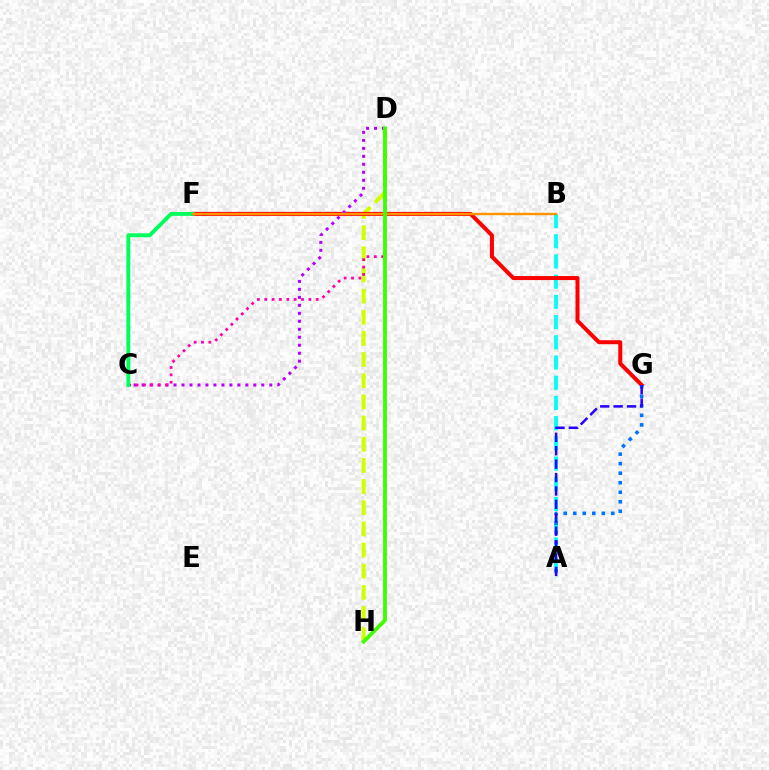{('A', 'B'): [{'color': '#00fff6', 'line_style': 'dashed', 'thickness': 2.75}], ('D', 'H'): [{'color': '#d1ff00', 'line_style': 'dashed', 'thickness': 2.87}, {'color': '#3dff00', 'line_style': 'solid', 'thickness': 2.75}], ('F', 'G'): [{'color': '#ff0000', 'line_style': 'solid', 'thickness': 2.88}], ('C', 'D'): [{'color': '#b900ff', 'line_style': 'dotted', 'thickness': 2.17}, {'color': '#ff00ac', 'line_style': 'dotted', 'thickness': 2.0}], ('C', 'F'): [{'color': '#00ff5c', 'line_style': 'solid', 'thickness': 2.81}], ('B', 'F'): [{'color': '#ff9400', 'line_style': 'solid', 'thickness': 1.73}], ('A', 'G'): [{'color': '#0074ff', 'line_style': 'dotted', 'thickness': 2.59}, {'color': '#2500ff', 'line_style': 'dashed', 'thickness': 1.82}]}